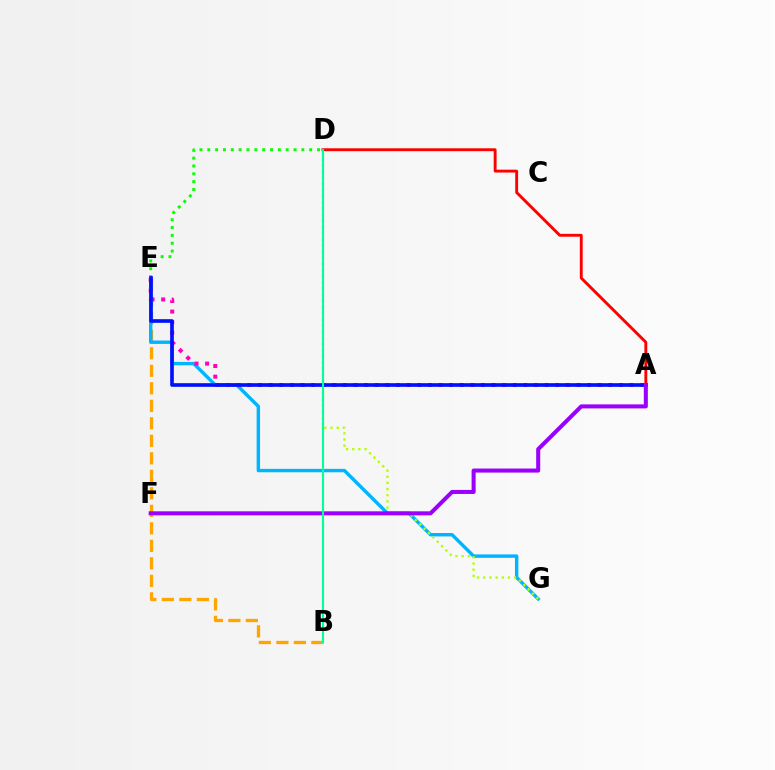{('A', 'D'): [{'color': '#ff0000', 'line_style': 'solid', 'thickness': 2.08}], ('B', 'E'): [{'color': '#ffa500', 'line_style': 'dashed', 'thickness': 2.38}], ('D', 'E'): [{'color': '#08ff00', 'line_style': 'dotted', 'thickness': 2.13}], ('E', 'G'): [{'color': '#00b5ff', 'line_style': 'solid', 'thickness': 2.46}], ('A', 'E'): [{'color': '#ff00bd', 'line_style': 'dotted', 'thickness': 2.88}, {'color': '#0010ff', 'line_style': 'solid', 'thickness': 2.63}], ('D', 'G'): [{'color': '#b3ff00', 'line_style': 'dotted', 'thickness': 1.67}], ('A', 'F'): [{'color': '#9b00ff', 'line_style': 'solid', 'thickness': 2.91}], ('B', 'D'): [{'color': '#00ff9d', 'line_style': 'solid', 'thickness': 1.53}]}